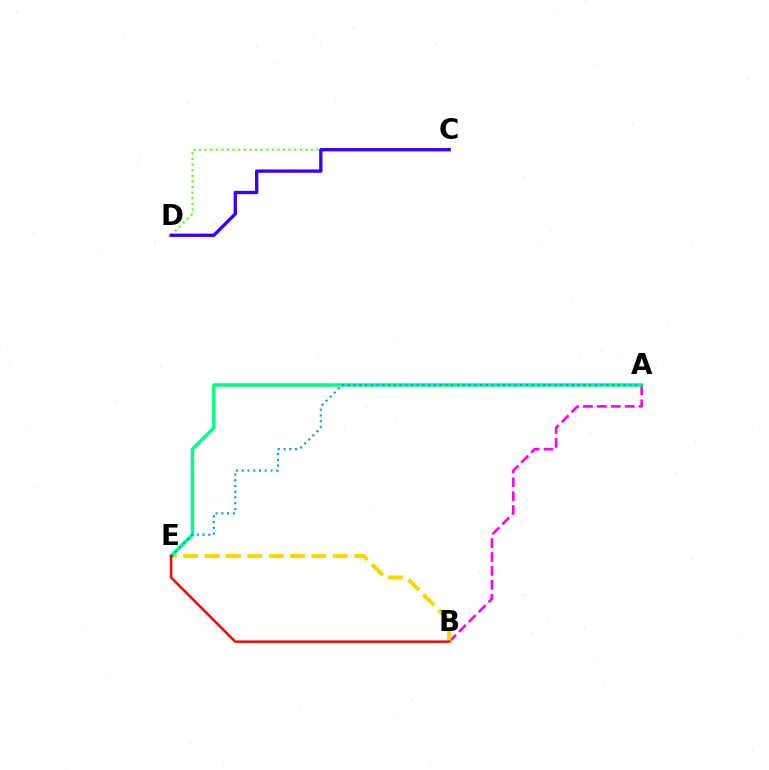{('C', 'D'): [{'color': '#4fff00', 'line_style': 'dotted', 'thickness': 1.52}, {'color': '#3700ff', 'line_style': 'solid', 'thickness': 2.4}], ('A', 'B'): [{'color': '#ff00ed', 'line_style': 'dashed', 'thickness': 1.89}], ('B', 'E'): [{'color': '#ffd500', 'line_style': 'dashed', 'thickness': 2.9}, {'color': '#ff0000', 'line_style': 'solid', 'thickness': 1.76}], ('A', 'E'): [{'color': '#00ff86', 'line_style': 'solid', 'thickness': 2.52}, {'color': '#009eff', 'line_style': 'dotted', 'thickness': 1.56}]}